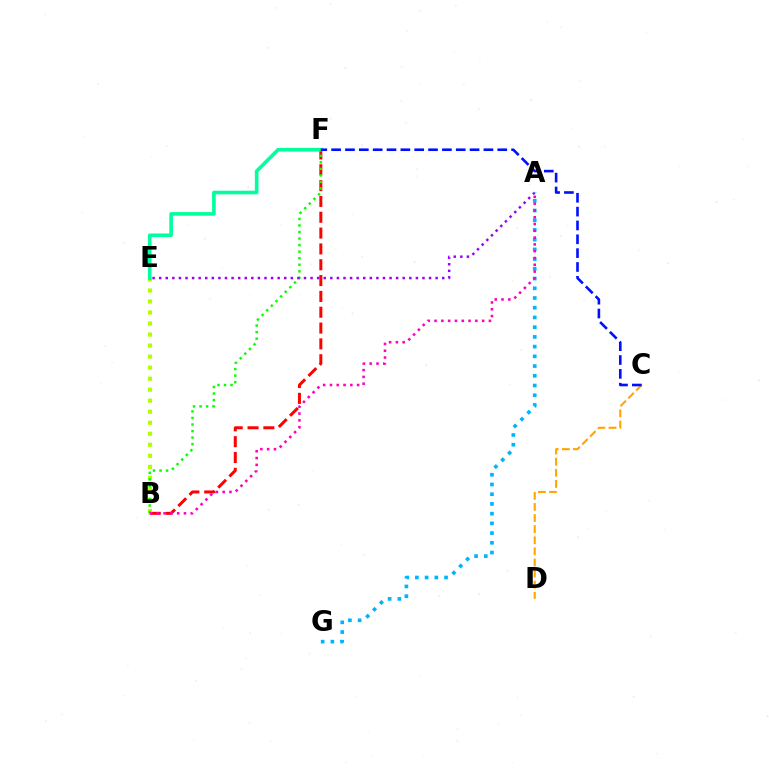{('B', 'F'): [{'color': '#ff0000', 'line_style': 'dashed', 'thickness': 2.15}, {'color': '#08ff00', 'line_style': 'dotted', 'thickness': 1.78}], ('B', 'E'): [{'color': '#b3ff00', 'line_style': 'dotted', 'thickness': 2.99}], ('E', 'F'): [{'color': '#00ff9d', 'line_style': 'solid', 'thickness': 2.6}], ('A', 'E'): [{'color': '#9b00ff', 'line_style': 'dotted', 'thickness': 1.79}], ('A', 'G'): [{'color': '#00b5ff', 'line_style': 'dotted', 'thickness': 2.64}], ('A', 'B'): [{'color': '#ff00bd', 'line_style': 'dotted', 'thickness': 1.85}], ('C', 'D'): [{'color': '#ffa500', 'line_style': 'dashed', 'thickness': 1.51}], ('C', 'F'): [{'color': '#0010ff', 'line_style': 'dashed', 'thickness': 1.88}]}